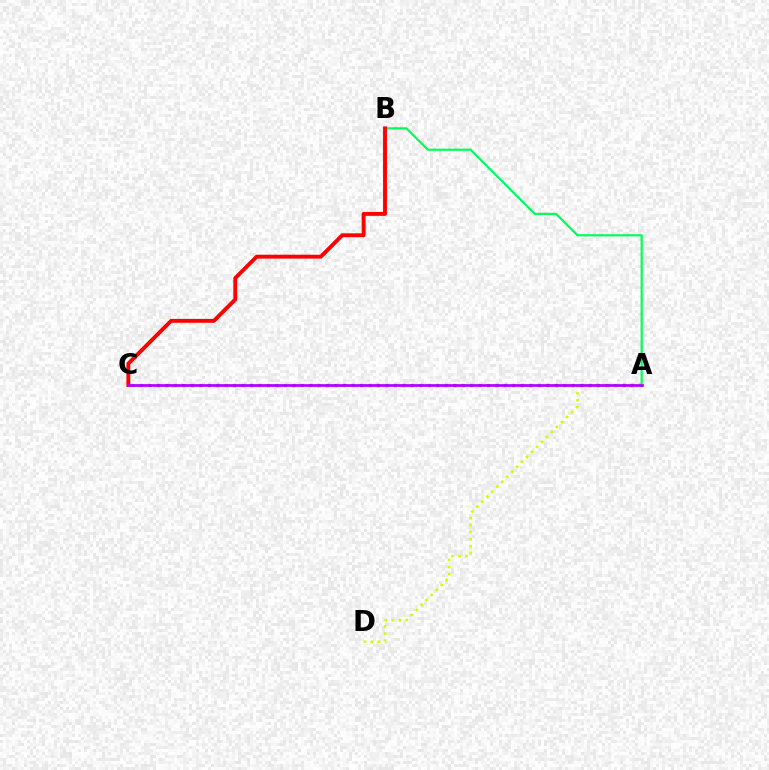{('A', 'D'): [{'color': '#d1ff00', 'line_style': 'dotted', 'thickness': 1.91}], ('A', 'C'): [{'color': '#0074ff', 'line_style': 'dotted', 'thickness': 2.3}, {'color': '#b900ff', 'line_style': 'solid', 'thickness': 1.97}], ('A', 'B'): [{'color': '#00ff5c', 'line_style': 'solid', 'thickness': 1.58}], ('B', 'C'): [{'color': '#ff0000', 'line_style': 'solid', 'thickness': 2.8}]}